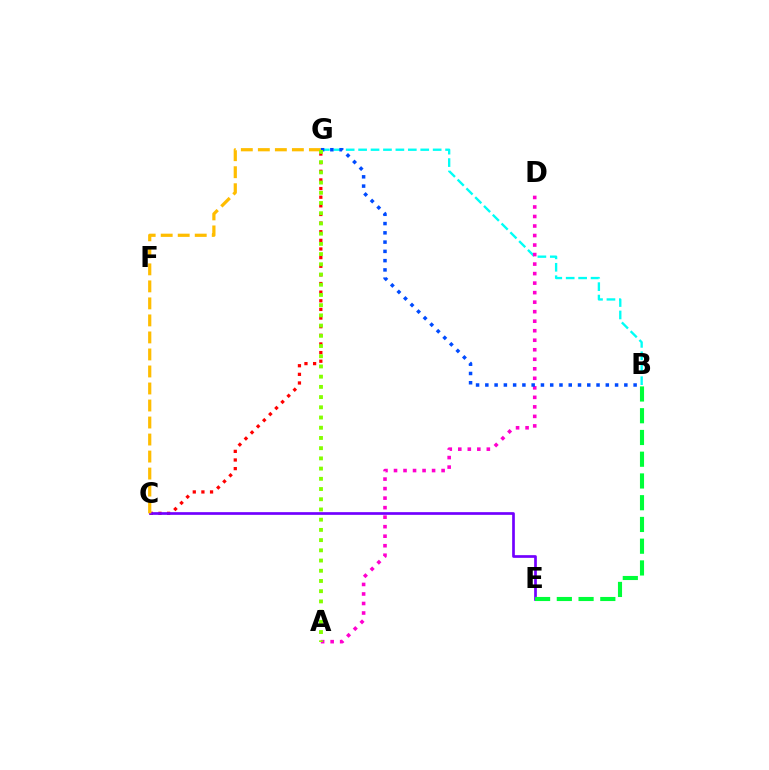{('B', 'G'): [{'color': '#00fff6', 'line_style': 'dashed', 'thickness': 1.69}, {'color': '#004bff', 'line_style': 'dotted', 'thickness': 2.52}], ('A', 'D'): [{'color': '#ff00cf', 'line_style': 'dotted', 'thickness': 2.59}], ('C', 'G'): [{'color': '#ff0000', 'line_style': 'dotted', 'thickness': 2.35}, {'color': '#ffbd00', 'line_style': 'dashed', 'thickness': 2.31}], ('C', 'E'): [{'color': '#7200ff', 'line_style': 'solid', 'thickness': 1.94}], ('A', 'G'): [{'color': '#84ff00', 'line_style': 'dotted', 'thickness': 2.78}], ('B', 'E'): [{'color': '#00ff39', 'line_style': 'dashed', 'thickness': 2.95}]}